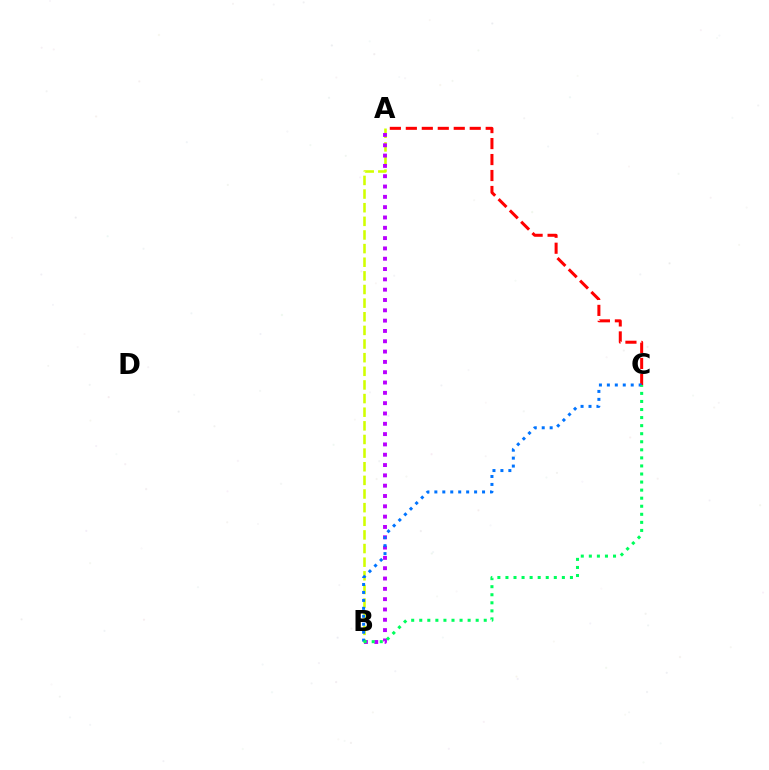{('A', 'B'): [{'color': '#d1ff00', 'line_style': 'dashed', 'thickness': 1.85}, {'color': '#b900ff', 'line_style': 'dotted', 'thickness': 2.8}], ('A', 'C'): [{'color': '#ff0000', 'line_style': 'dashed', 'thickness': 2.17}], ('B', 'C'): [{'color': '#0074ff', 'line_style': 'dotted', 'thickness': 2.16}, {'color': '#00ff5c', 'line_style': 'dotted', 'thickness': 2.19}]}